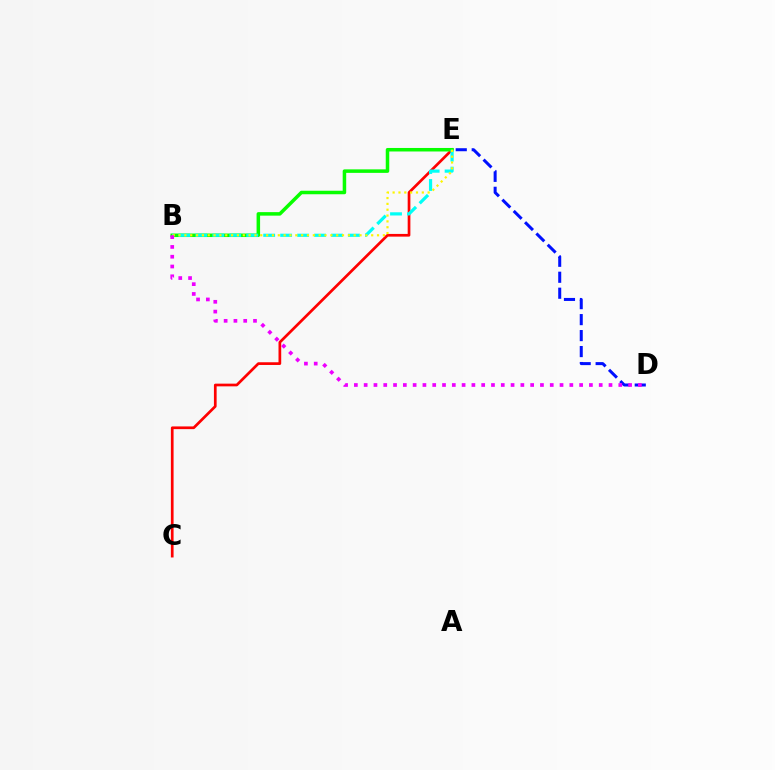{('D', 'E'): [{'color': '#0010ff', 'line_style': 'dashed', 'thickness': 2.17}], ('C', 'E'): [{'color': '#ff0000', 'line_style': 'solid', 'thickness': 1.95}], ('B', 'E'): [{'color': '#08ff00', 'line_style': 'solid', 'thickness': 2.53}, {'color': '#00fff6', 'line_style': 'dashed', 'thickness': 2.3}, {'color': '#fcf500', 'line_style': 'dotted', 'thickness': 1.59}], ('B', 'D'): [{'color': '#ee00ff', 'line_style': 'dotted', 'thickness': 2.66}]}